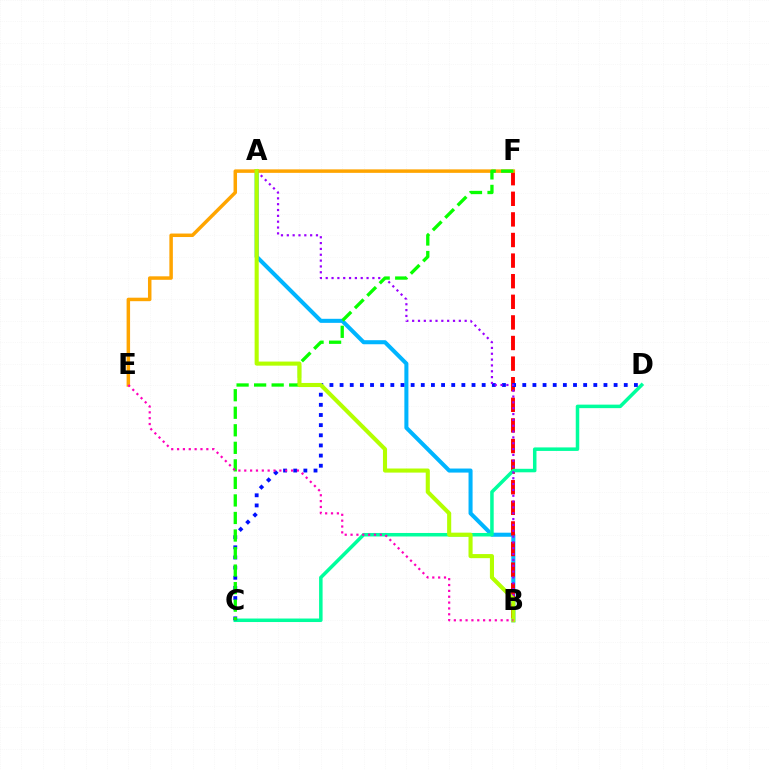{('A', 'B'): [{'color': '#00b5ff', 'line_style': 'solid', 'thickness': 2.91}, {'color': '#9b00ff', 'line_style': 'dotted', 'thickness': 1.59}, {'color': '#b3ff00', 'line_style': 'solid', 'thickness': 2.95}], ('B', 'F'): [{'color': '#ff0000', 'line_style': 'dashed', 'thickness': 2.8}], ('C', 'D'): [{'color': '#00ff9d', 'line_style': 'solid', 'thickness': 2.53}, {'color': '#0010ff', 'line_style': 'dotted', 'thickness': 2.76}], ('E', 'F'): [{'color': '#ffa500', 'line_style': 'solid', 'thickness': 2.51}], ('C', 'F'): [{'color': '#08ff00', 'line_style': 'dashed', 'thickness': 2.38}], ('B', 'E'): [{'color': '#ff00bd', 'line_style': 'dotted', 'thickness': 1.59}]}